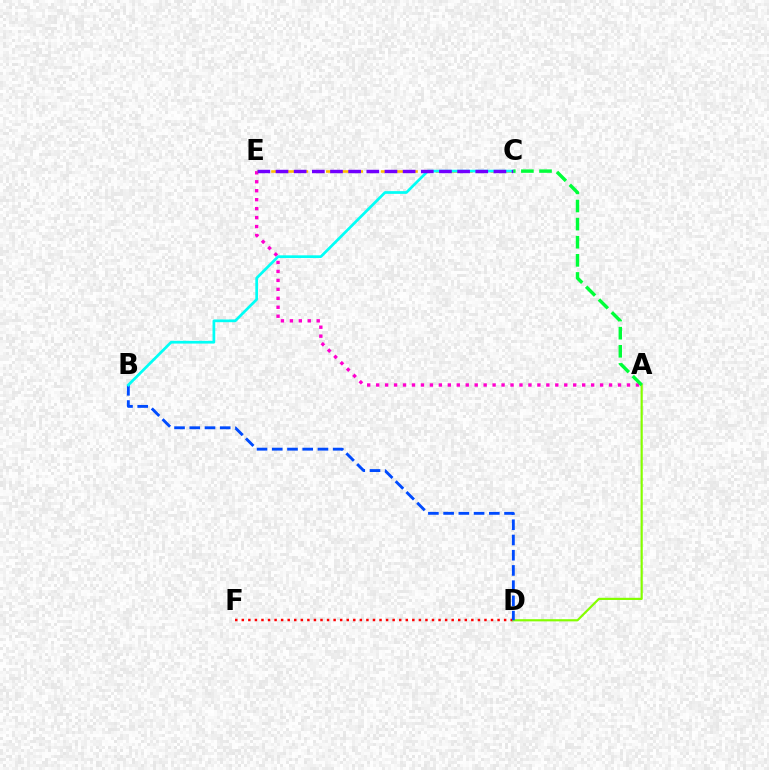{('D', 'F'): [{'color': '#ff0000', 'line_style': 'dotted', 'thickness': 1.78}], ('A', 'E'): [{'color': '#ff00cf', 'line_style': 'dotted', 'thickness': 2.43}], ('C', 'E'): [{'color': '#ffbd00', 'line_style': 'dashed', 'thickness': 1.86}, {'color': '#7200ff', 'line_style': 'dashed', 'thickness': 2.47}], ('A', 'D'): [{'color': '#84ff00', 'line_style': 'solid', 'thickness': 1.57}], ('B', 'D'): [{'color': '#004bff', 'line_style': 'dashed', 'thickness': 2.07}], ('B', 'C'): [{'color': '#00fff6', 'line_style': 'solid', 'thickness': 1.96}], ('A', 'C'): [{'color': '#00ff39', 'line_style': 'dashed', 'thickness': 2.46}]}